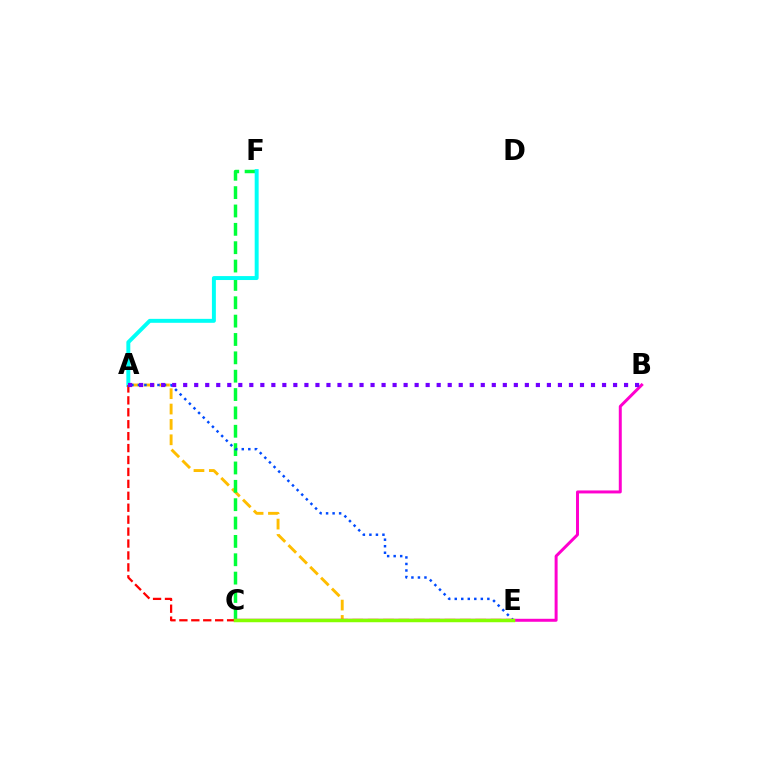{('A', 'E'): [{'color': '#ffbd00', 'line_style': 'dashed', 'thickness': 2.09}, {'color': '#004bff', 'line_style': 'dotted', 'thickness': 1.77}], ('C', 'F'): [{'color': '#00ff39', 'line_style': 'dashed', 'thickness': 2.49}], ('B', 'C'): [{'color': '#ff00cf', 'line_style': 'solid', 'thickness': 2.15}], ('A', 'F'): [{'color': '#00fff6', 'line_style': 'solid', 'thickness': 2.84}], ('A', 'C'): [{'color': '#ff0000', 'line_style': 'dashed', 'thickness': 1.62}], ('C', 'E'): [{'color': '#84ff00', 'line_style': 'solid', 'thickness': 2.5}], ('A', 'B'): [{'color': '#7200ff', 'line_style': 'dotted', 'thickness': 2.99}]}